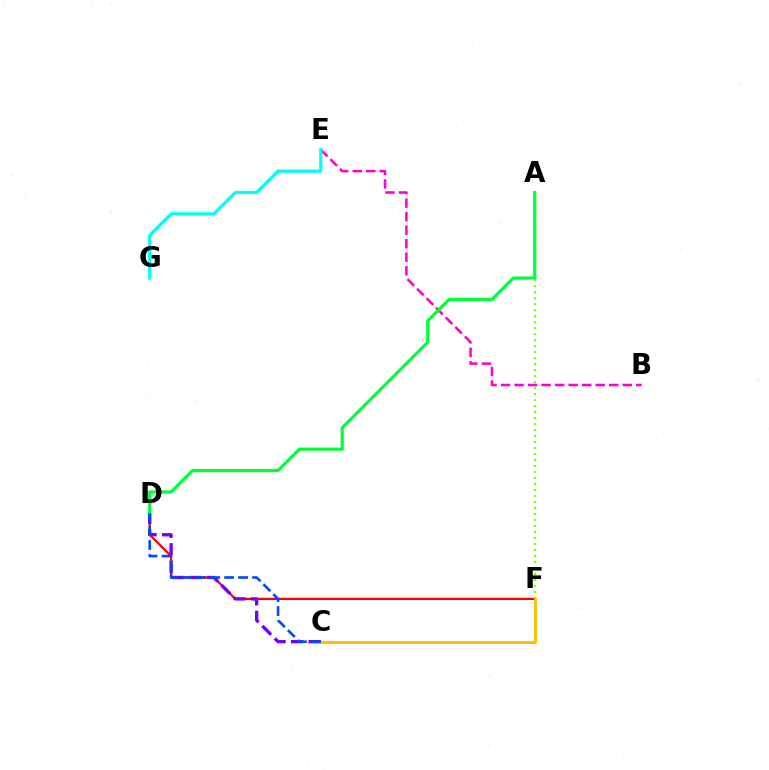{('D', 'F'): [{'color': '#ff0000', 'line_style': 'solid', 'thickness': 1.61}], ('C', 'D'): [{'color': '#7200ff', 'line_style': 'dashed', 'thickness': 2.39}, {'color': '#004bff', 'line_style': 'dashed', 'thickness': 1.9}], ('A', 'F'): [{'color': '#84ff00', 'line_style': 'dotted', 'thickness': 1.63}], ('C', 'F'): [{'color': '#ffbd00', 'line_style': 'solid', 'thickness': 2.07}], ('B', 'E'): [{'color': '#ff00cf', 'line_style': 'dashed', 'thickness': 1.84}], ('A', 'D'): [{'color': '#00ff39', 'line_style': 'solid', 'thickness': 2.32}], ('E', 'G'): [{'color': '#00fff6', 'line_style': 'solid', 'thickness': 2.33}]}